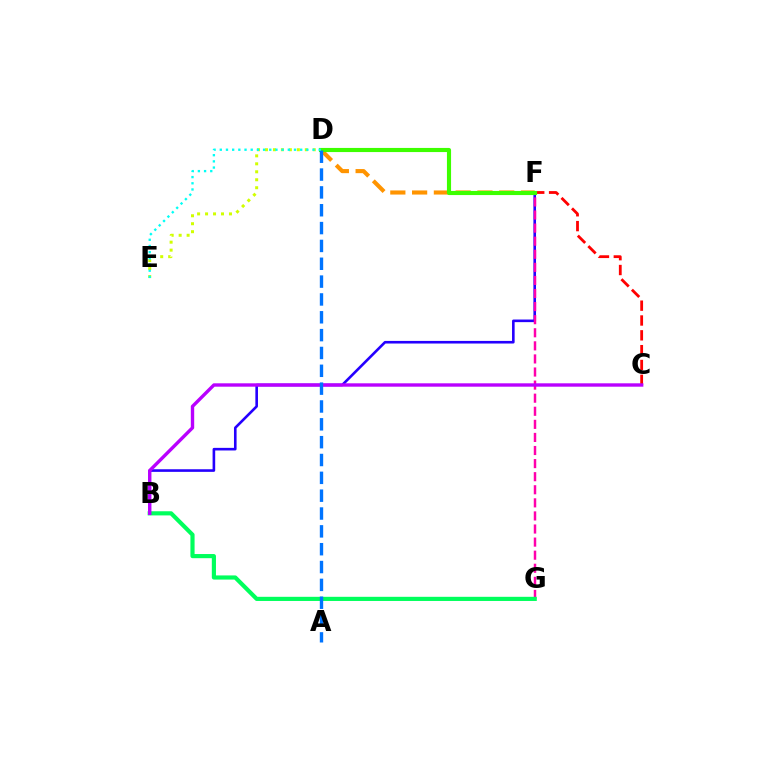{('C', 'F'): [{'color': '#ff0000', 'line_style': 'dashed', 'thickness': 2.01}], ('D', 'F'): [{'color': '#ff9400', 'line_style': 'dashed', 'thickness': 2.96}, {'color': '#3dff00', 'line_style': 'solid', 'thickness': 2.97}], ('B', 'F'): [{'color': '#2500ff', 'line_style': 'solid', 'thickness': 1.88}], ('F', 'G'): [{'color': '#ff00ac', 'line_style': 'dashed', 'thickness': 1.78}], ('D', 'E'): [{'color': '#d1ff00', 'line_style': 'dotted', 'thickness': 2.16}, {'color': '#00fff6', 'line_style': 'dotted', 'thickness': 1.68}], ('B', 'G'): [{'color': '#00ff5c', 'line_style': 'solid', 'thickness': 2.99}], ('B', 'C'): [{'color': '#b900ff', 'line_style': 'solid', 'thickness': 2.44}], ('A', 'D'): [{'color': '#0074ff', 'line_style': 'dashed', 'thickness': 2.42}]}